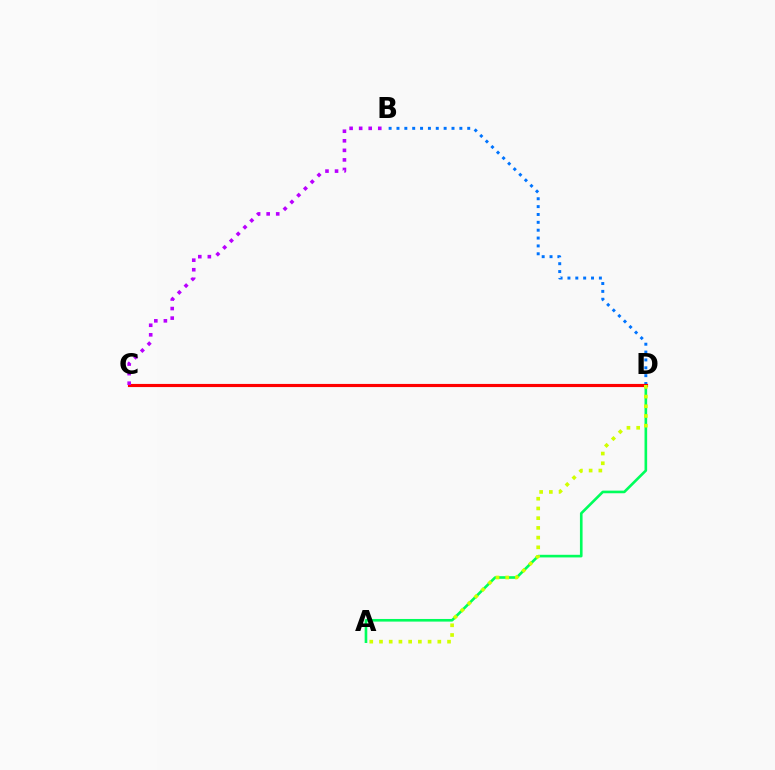{('A', 'D'): [{'color': '#00ff5c', 'line_style': 'solid', 'thickness': 1.89}, {'color': '#d1ff00', 'line_style': 'dotted', 'thickness': 2.64}], ('B', 'D'): [{'color': '#0074ff', 'line_style': 'dotted', 'thickness': 2.14}], ('C', 'D'): [{'color': '#ff0000', 'line_style': 'solid', 'thickness': 2.26}], ('B', 'C'): [{'color': '#b900ff', 'line_style': 'dotted', 'thickness': 2.6}]}